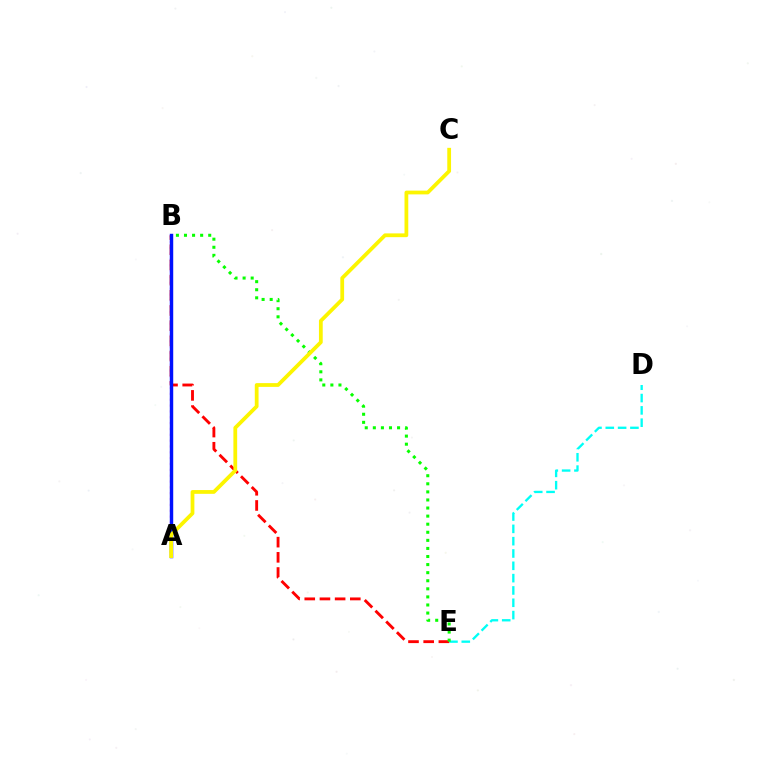{('A', 'B'): [{'color': '#ee00ff', 'line_style': 'dotted', 'thickness': 1.59}, {'color': '#0010ff', 'line_style': 'solid', 'thickness': 2.48}], ('D', 'E'): [{'color': '#00fff6', 'line_style': 'dashed', 'thickness': 1.67}], ('B', 'E'): [{'color': '#ff0000', 'line_style': 'dashed', 'thickness': 2.06}, {'color': '#08ff00', 'line_style': 'dotted', 'thickness': 2.19}], ('A', 'C'): [{'color': '#fcf500', 'line_style': 'solid', 'thickness': 2.71}]}